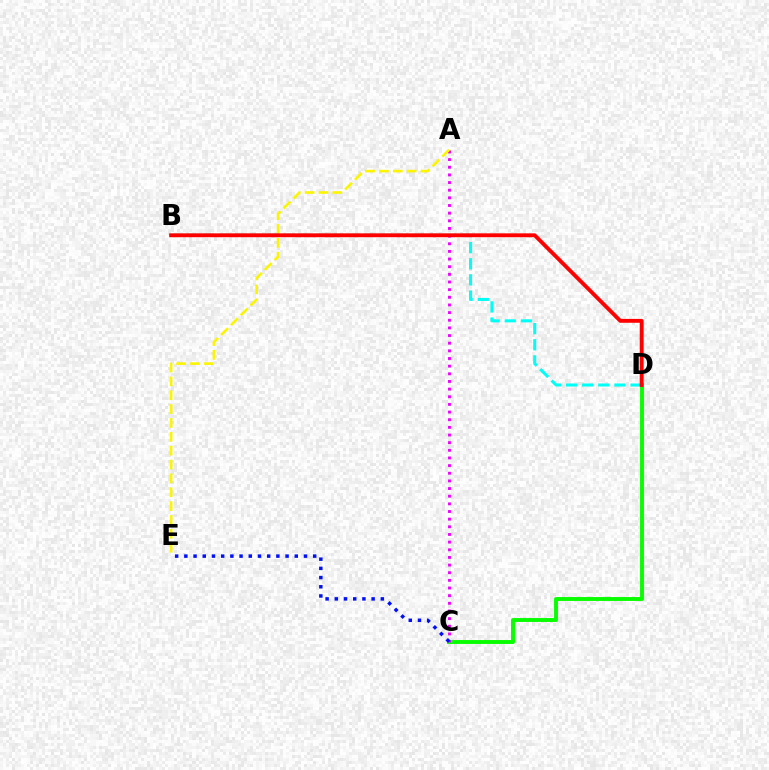{('C', 'D'): [{'color': '#08ff00', 'line_style': 'solid', 'thickness': 2.81}], ('A', 'C'): [{'color': '#ee00ff', 'line_style': 'dotted', 'thickness': 2.08}], ('A', 'E'): [{'color': '#fcf500', 'line_style': 'dashed', 'thickness': 1.88}], ('C', 'E'): [{'color': '#0010ff', 'line_style': 'dotted', 'thickness': 2.5}], ('B', 'D'): [{'color': '#00fff6', 'line_style': 'dashed', 'thickness': 2.19}, {'color': '#ff0000', 'line_style': 'solid', 'thickness': 2.79}]}